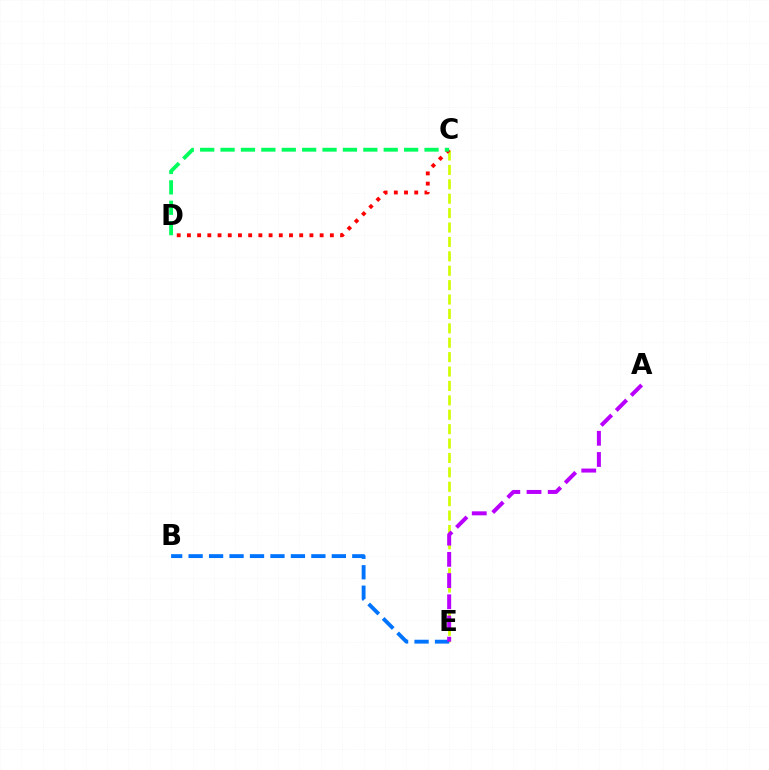{('C', 'E'): [{'color': '#d1ff00', 'line_style': 'dashed', 'thickness': 1.96}], ('C', 'D'): [{'color': '#ff0000', 'line_style': 'dotted', 'thickness': 2.77}, {'color': '#00ff5c', 'line_style': 'dashed', 'thickness': 2.77}], ('B', 'E'): [{'color': '#0074ff', 'line_style': 'dashed', 'thickness': 2.78}], ('A', 'E'): [{'color': '#b900ff', 'line_style': 'dashed', 'thickness': 2.88}]}